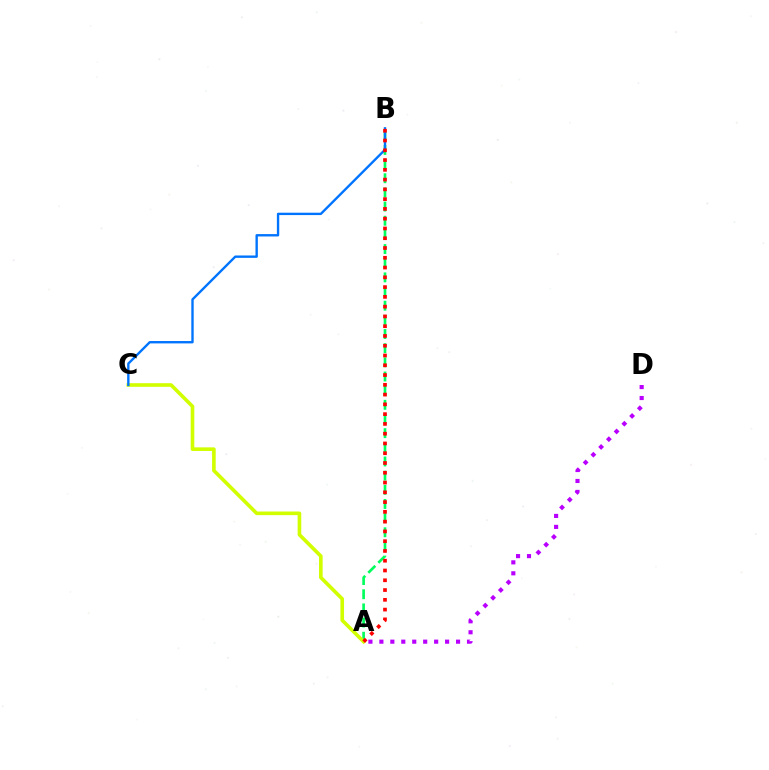{('A', 'B'): [{'color': '#00ff5c', 'line_style': 'dashed', 'thickness': 1.92}, {'color': '#ff0000', 'line_style': 'dotted', 'thickness': 2.66}], ('A', 'C'): [{'color': '#d1ff00', 'line_style': 'solid', 'thickness': 2.61}], ('B', 'C'): [{'color': '#0074ff', 'line_style': 'solid', 'thickness': 1.71}], ('A', 'D'): [{'color': '#b900ff', 'line_style': 'dotted', 'thickness': 2.98}]}